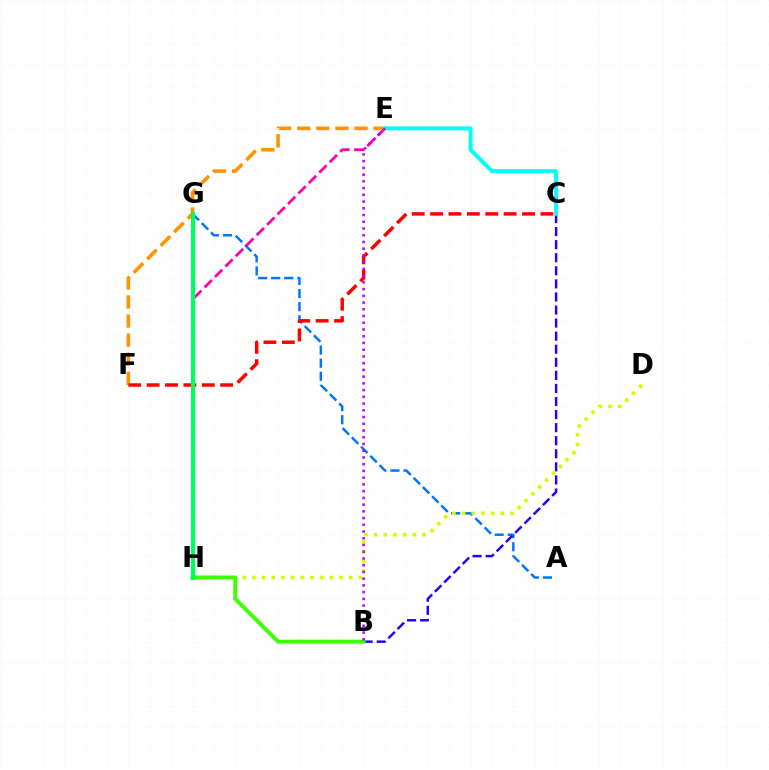{('A', 'G'): [{'color': '#0074ff', 'line_style': 'dashed', 'thickness': 1.78}], ('B', 'C'): [{'color': '#2500ff', 'line_style': 'dashed', 'thickness': 1.78}], ('D', 'H'): [{'color': '#d1ff00', 'line_style': 'dotted', 'thickness': 2.63}], ('E', 'H'): [{'color': '#ff00ac', 'line_style': 'dashed', 'thickness': 2.0}], ('E', 'F'): [{'color': '#ff9400', 'line_style': 'dashed', 'thickness': 2.59}], ('C', 'E'): [{'color': '#00fff6', 'line_style': 'solid', 'thickness': 2.85}], ('B', 'H'): [{'color': '#3dff00', 'line_style': 'solid', 'thickness': 2.85}], ('C', 'F'): [{'color': '#ff0000', 'line_style': 'dashed', 'thickness': 2.5}], ('G', 'H'): [{'color': '#00ff5c', 'line_style': 'solid', 'thickness': 2.96}], ('B', 'E'): [{'color': '#b900ff', 'line_style': 'dotted', 'thickness': 1.83}]}